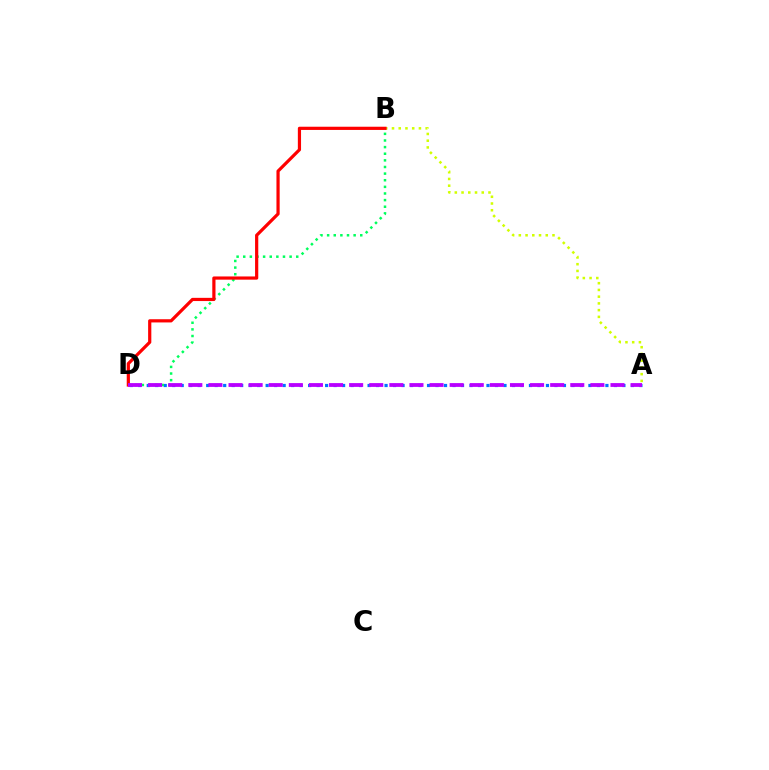{('A', 'B'): [{'color': '#d1ff00', 'line_style': 'dotted', 'thickness': 1.83}], ('A', 'D'): [{'color': '#0074ff', 'line_style': 'dotted', 'thickness': 2.31}, {'color': '#b900ff', 'line_style': 'dashed', 'thickness': 2.73}], ('B', 'D'): [{'color': '#00ff5c', 'line_style': 'dotted', 'thickness': 1.8}, {'color': '#ff0000', 'line_style': 'solid', 'thickness': 2.31}]}